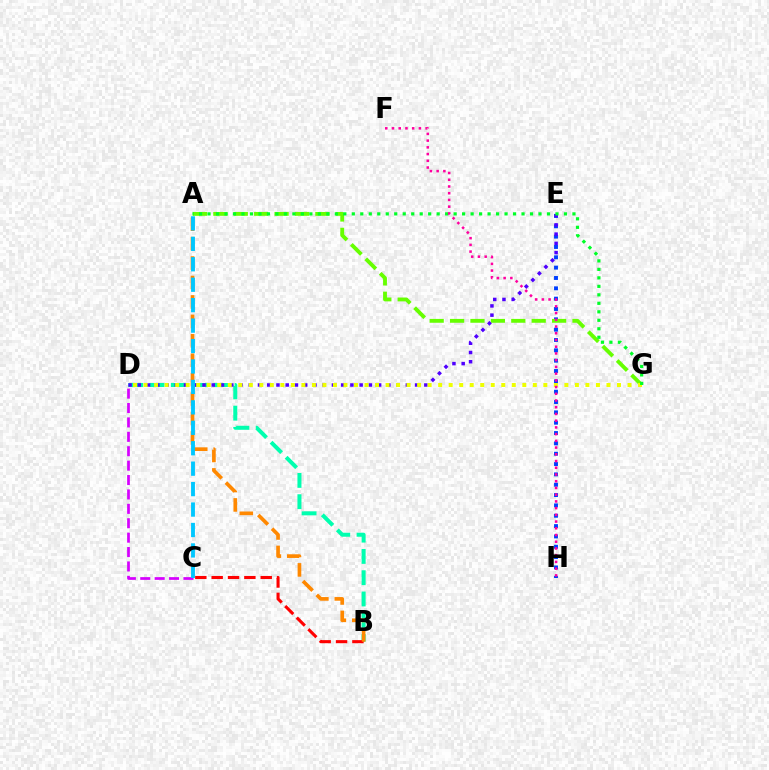{('C', 'D'): [{'color': '#d600ff', 'line_style': 'dashed', 'thickness': 1.96}], ('E', 'H'): [{'color': '#003fff', 'line_style': 'dotted', 'thickness': 2.81}], ('B', 'D'): [{'color': '#00ffaf', 'line_style': 'dashed', 'thickness': 2.89}], ('A', 'G'): [{'color': '#66ff00', 'line_style': 'dashed', 'thickness': 2.77}, {'color': '#00ff27', 'line_style': 'dotted', 'thickness': 2.31}], ('D', 'E'): [{'color': '#4f00ff', 'line_style': 'dotted', 'thickness': 2.51}], ('B', 'C'): [{'color': '#ff0000', 'line_style': 'dashed', 'thickness': 2.22}], ('A', 'B'): [{'color': '#ff8800', 'line_style': 'dashed', 'thickness': 2.64}], ('D', 'G'): [{'color': '#eeff00', 'line_style': 'dotted', 'thickness': 2.86}], ('A', 'C'): [{'color': '#00c7ff', 'line_style': 'dashed', 'thickness': 2.78}], ('F', 'H'): [{'color': '#ff00a0', 'line_style': 'dotted', 'thickness': 1.83}]}